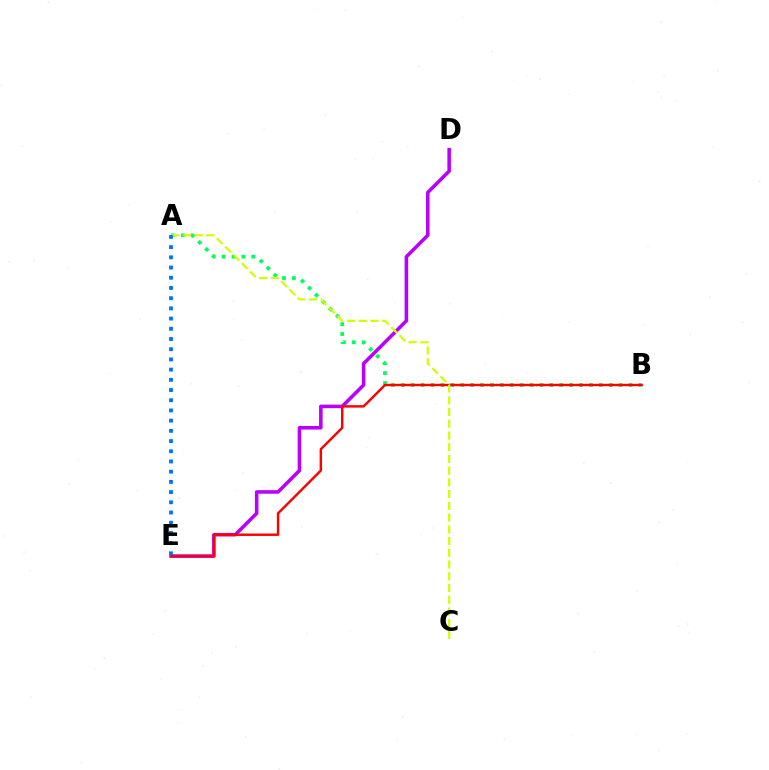{('A', 'B'): [{'color': '#00ff5c', 'line_style': 'dotted', 'thickness': 2.69}], ('D', 'E'): [{'color': '#b900ff', 'line_style': 'solid', 'thickness': 2.56}], ('B', 'E'): [{'color': '#ff0000', 'line_style': 'solid', 'thickness': 1.75}], ('A', 'C'): [{'color': '#d1ff00', 'line_style': 'dashed', 'thickness': 1.59}], ('A', 'E'): [{'color': '#0074ff', 'line_style': 'dotted', 'thickness': 2.77}]}